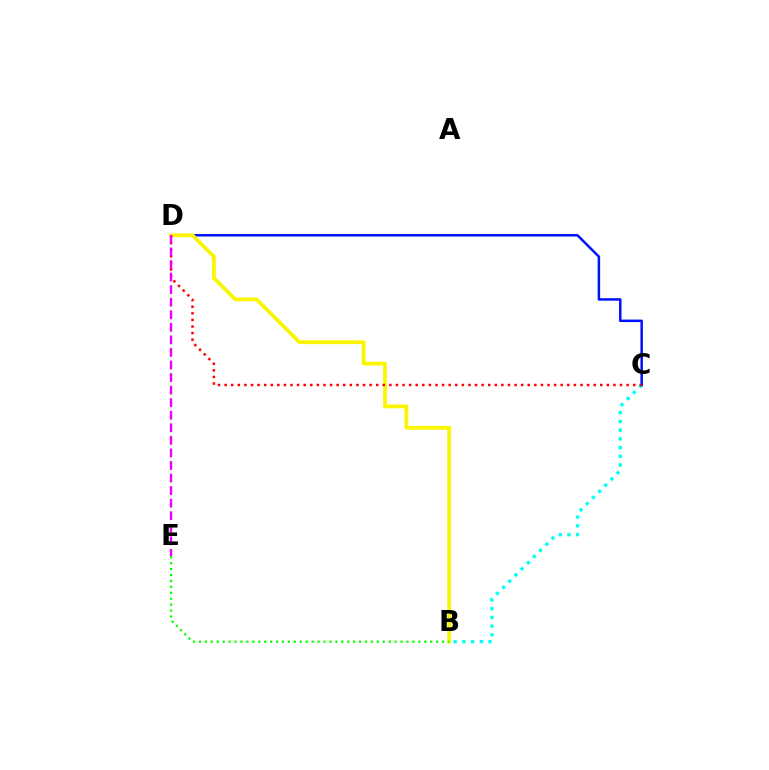{('B', 'C'): [{'color': '#00fff6', 'line_style': 'dotted', 'thickness': 2.37}], ('C', 'D'): [{'color': '#0010ff', 'line_style': 'solid', 'thickness': 1.79}, {'color': '#ff0000', 'line_style': 'dotted', 'thickness': 1.79}], ('B', 'D'): [{'color': '#fcf500', 'line_style': 'solid', 'thickness': 2.72}], ('B', 'E'): [{'color': '#08ff00', 'line_style': 'dotted', 'thickness': 1.61}], ('D', 'E'): [{'color': '#ee00ff', 'line_style': 'dashed', 'thickness': 1.71}]}